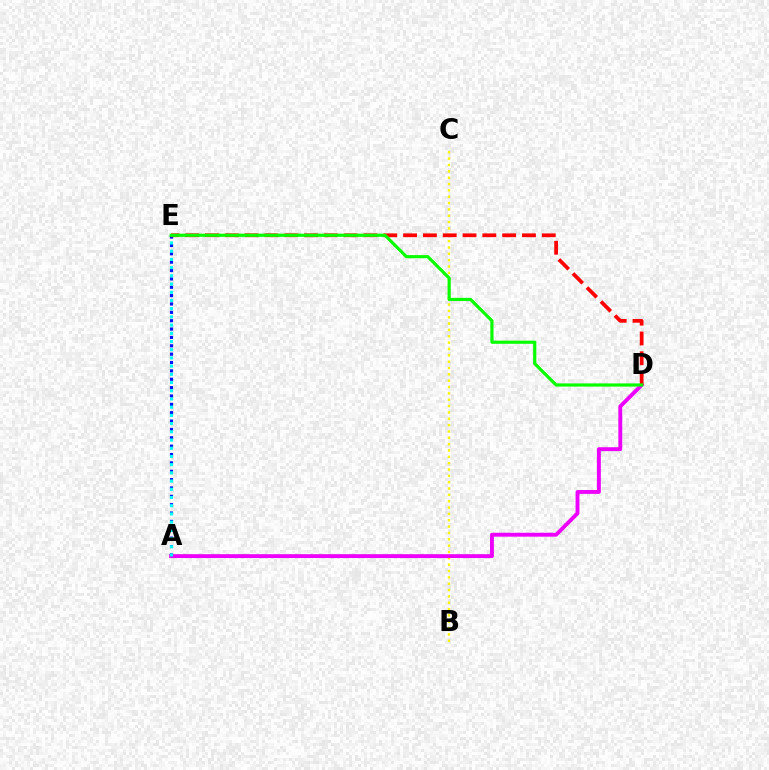{('B', 'C'): [{'color': '#fcf500', 'line_style': 'dotted', 'thickness': 1.72}], ('A', 'E'): [{'color': '#0010ff', 'line_style': 'dotted', 'thickness': 2.27}, {'color': '#00fff6', 'line_style': 'dotted', 'thickness': 2.23}], ('A', 'D'): [{'color': '#ee00ff', 'line_style': 'solid', 'thickness': 2.8}], ('D', 'E'): [{'color': '#ff0000', 'line_style': 'dashed', 'thickness': 2.69}, {'color': '#08ff00', 'line_style': 'solid', 'thickness': 2.28}]}